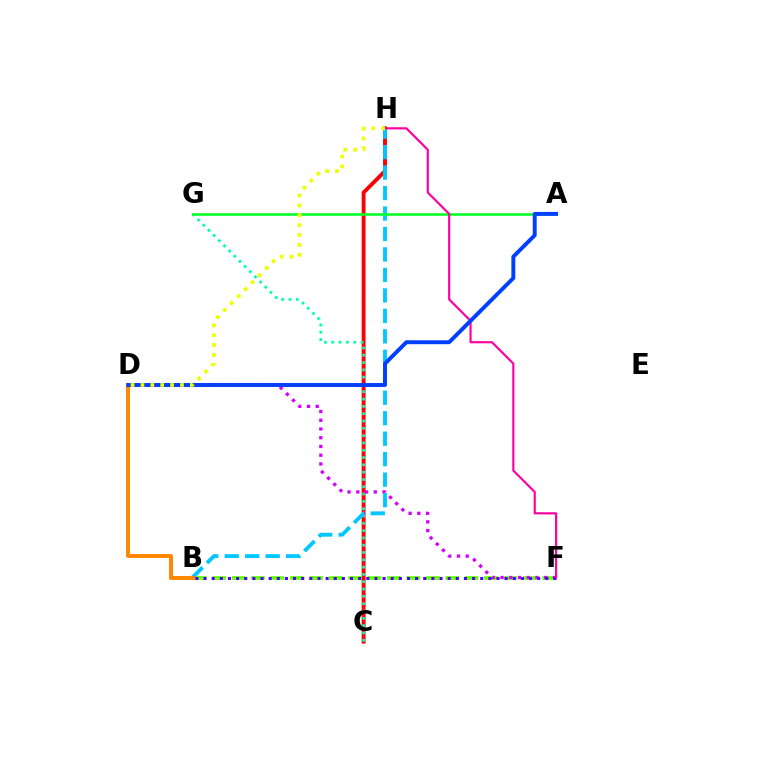{('C', 'H'): [{'color': '#ff0000', 'line_style': 'solid', 'thickness': 2.79}], ('B', 'F'): [{'color': '#66ff00', 'line_style': 'dashed', 'thickness': 2.64}, {'color': '#4f00ff', 'line_style': 'dotted', 'thickness': 2.21}], ('D', 'F'): [{'color': '#d600ff', 'line_style': 'dotted', 'thickness': 2.37}], ('C', 'G'): [{'color': '#00ffaf', 'line_style': 'dotted', 'thickness': 1.99}], ('B', 'H'): [{'color': '#00c7ff', 'line_style': 'dashed', 'thickness': 2.78}], ('A', 'G'): [{'color': '#00ff27', 'line_style': 'solid', 'thickness': 1.85}], ('B', 'D'): [{'color': '#ff8800', 'line_style': 'solid', 'thickness': 2.85}], ('F', 'H'): [{'color': '#ff00a0', 'line_style': 'solid', 'thickness': 1.56}], ('A', 'D'): [{'color': '#003fff', 'line_style': 'solid', 'thickness': 2.83}], ('D', 'H'): [{'color': '#eeff00', 'line_style': 'dotted', 'thickness': 2.68}]}